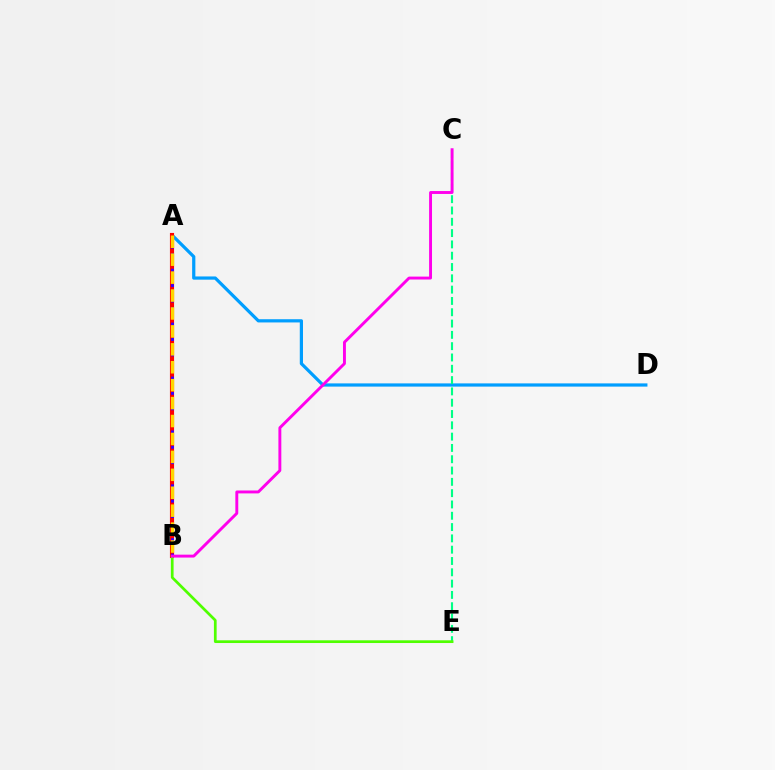{('A', 'D'): [{'color': '#009eff', 'line_style': 'solid', 'thickness': 2.32}], ('C', 'E'): [{'color': '#00ff86', 'line_style': 'dashed', 'thickness': 1.54}], ('A', 'B'): [{'color': '#ff0000', 'line_style': 'solid', 'thickness': 2.97}, {'color': '#3700ff', 'line_style': 'dotted', 'thickness': 2.09}, {'color': '#ffd500', 'line_style': 'dashed', 'thickness': 2.44}], ('B', 'E'): [{'color': '#4fff00', 'line_style': 'solid', 'thickness': 1.96}], ('B', 'C'): [{'color': '#ff00ed', 'line_style': 'solid', 'thickness': 2.1}]}